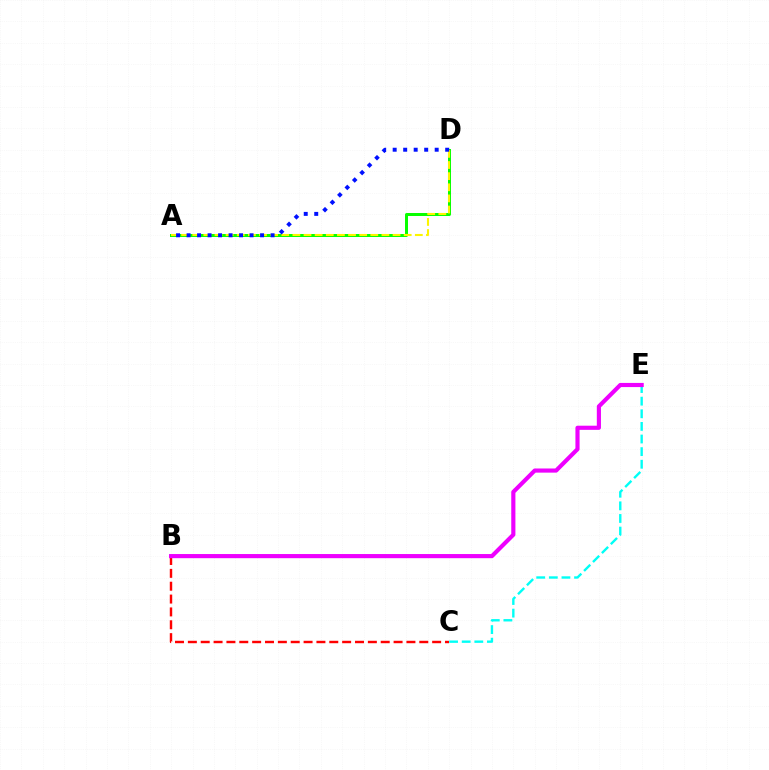{('B', 'C'): [{'color': '#ff0000', 'line_style': 'dashed', 'thickness': 1.75}], ('C', 'E'): [{'color': '#00fff6', 'line_style': 'dashed', 'thickness': 1.71}], ('A', 'D'): [{'color': '#08ff00', 'line_style': 'solid', 'thickness': 2.16}, {'color': '#fcf500', 'line_style': 'dashed', 'thickness': 1.51}, {'color': '#0010ff', 'line_style': 'dotted', 'thickness': 2.85}], ('B', 'E'): [{'color': '#ee00ff', 'line_style': 'solid', 'thickness': 2.98}]}